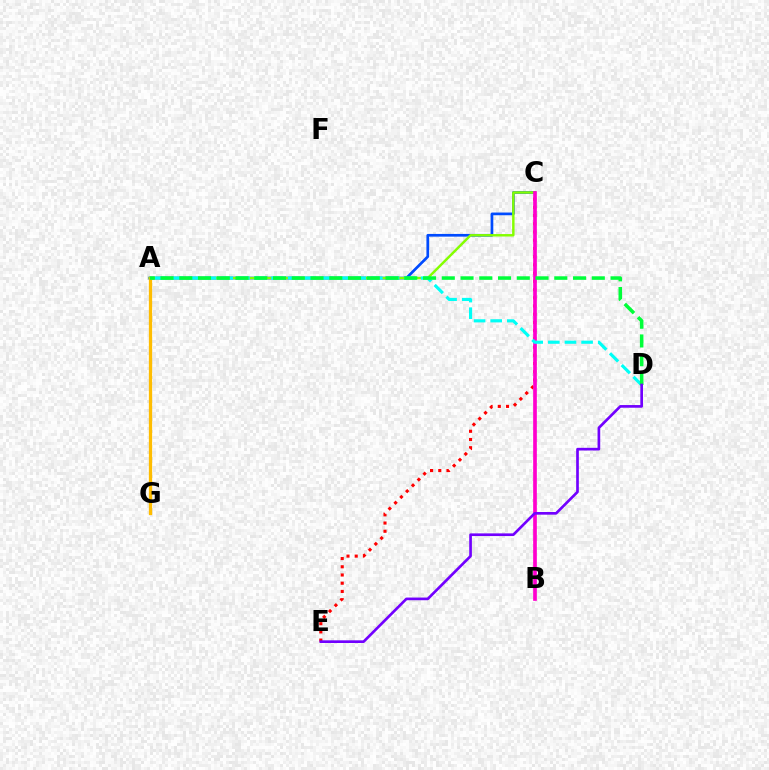{('A', 'C'): [{'color': '#004bff', 'line_style': 'solid', 'thickness': 1.95}, {'color': '#84ff00', 'line_style': 'solid', 'thickness': 1.76}], ('C', 'E'): [{'color': '#ff0000', 'line_style': 'dotted', 'thickness': 2.23}], ('B', 'C'): [{'color': '#ff00cf', 'line_style': 'solid', 'thickness': 2.65}], ('A', 'D'): [{'color': '#00fff6', 'line_style': 'dashed', 'thickness': 2.26}, {'color': '#00ff39', 'line_style': 'dashed', 'thickness': 2.55}], ('A', 'G'): [{'color': '#ffbd00', 'line_style': 'solid', 'thickness': 2.36}], ('D', 'E'): [{'color': '#7200ff', 'line_style': 'solid', 'thickness': 1.93}]}